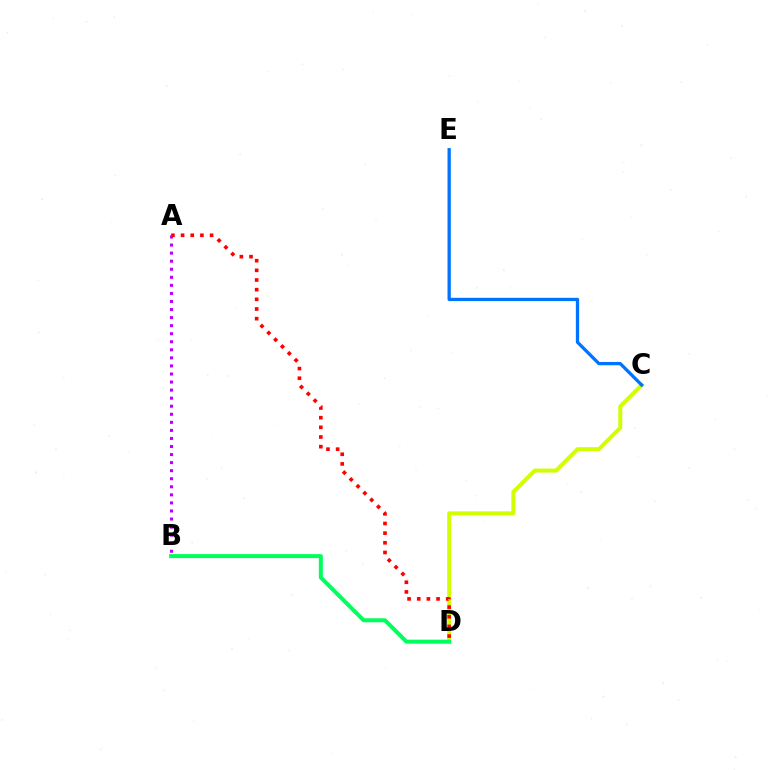{('A', 'B'): [{'color': '#b900ff', 'line_style': 'dotted', 'thickness': 2.19}], ('C', 'D'): [{'color': '#d1ff00', 'line_style': 'solid', 'thickness': 2.87}], ('B', 'D'): [{'color': '#00ff5c', 'line_style': 'solid', 'thickness': 2.88}], ('A', 'D'): [{'color': '#ff0000', 'line_style': 'dotted', 'thickness': 2.62}], ('C', 'E'): [{'color': '#0074ff', 'line_style': 'solid', 'thickness': 2.37}]}